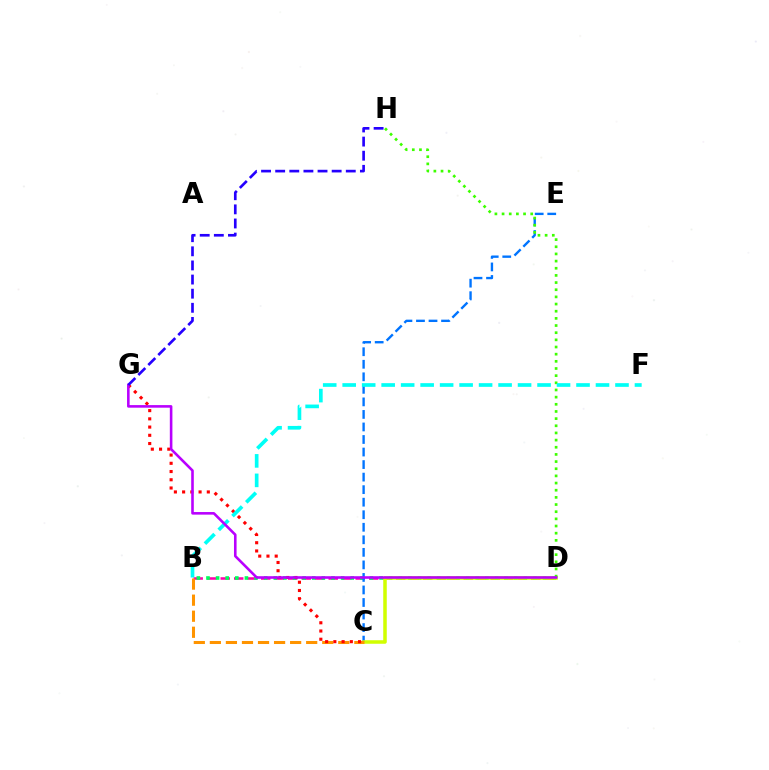{('B', 'D'): [{'color': '#ff00ac', 'line_style': 'dashed', 'thickness': 1.83}, {'color': '#00ff5c', 'line_style': 'dotted', 'thickness': 2.61}], ('C', 'E'): [{'color': '#0074ff', 'line_style': 'dashed', 'thickness': 1.7}], ('C', 'D'): [{'color': '#d1ff00', 'line_style': 'solid', 'thickness': 2.54}], ('B', 'C'): [{'color': '#ff9400', 'line_style': 'dashed', 'thickness': 2.18}], ('D', 'H'): [{'color': '#3dff00', 'line_style': 'dotted', 'thickness': 1.95}], ('C', 'G'): [{'color': '#ff0000', 'line_style': 'dotted', 'thickness': 2.24}], ('B', 'F'): [{'color': '#00fff6', 'line_style': 'dashed', 'thickness': 2.65}], ('D', 'G'): [{'color': '#b900ff', 'line_style': 'solid', 'thickness': 1.87}], ('G', 'H'): [{'color': '#2500ff', 'line_style': 'dashed', 'thickness': 1.92}]}